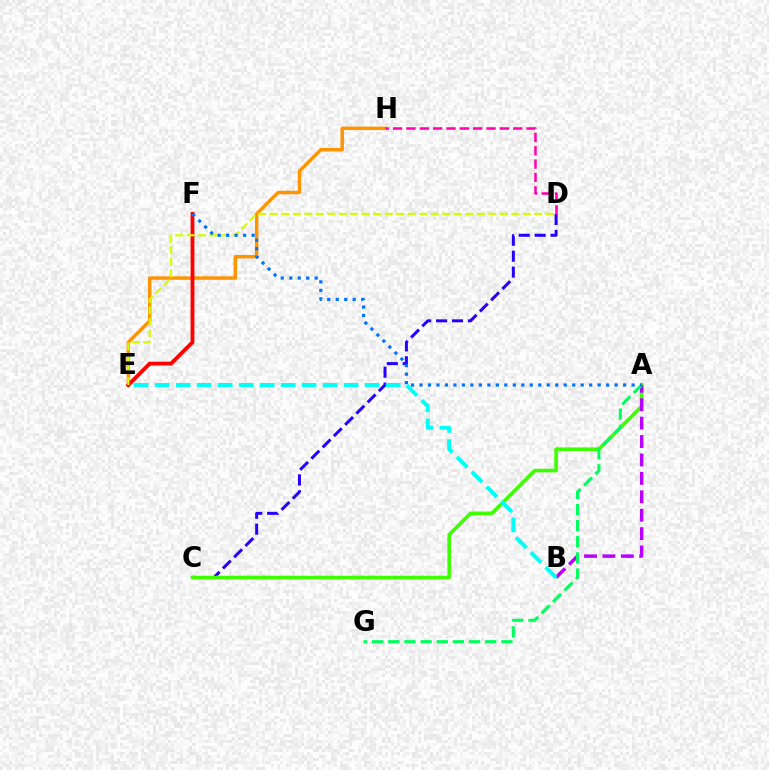{('E', 'H'): [{'color': '#ff9400', 'line_style': 'solid', 'thickness': 2.49}], ('C', 'D'): [{'color': '#2500ff', 'line_style': 'dashed', 'thickness': 2.16}], ('A', 'C'): [{'color': '#3dff00', 'line_style': 'solid', 'thickness': 2.58}], ('A', 'B'): [{'color': '#b900ff', 'line_style': 'dashed', 'thickness': 2.5}], ('A', 'G'): [{'color': '#00ff5c', 'line_style': 'dashed', 'thickness': 2.19}], ('E', 'F'): [{'color': '#ff0000', 'line_style': 'solid', 'thickness': 2.75}], ('D', 'E'): [{'color': '#d1ff00', 'line_style': 'dashed', 'thickness': 1.56}], ('D', 'H'): [{'color': '#ff00ac', 'line_style': 'dashed', 'thickness': 1.81}], ('A', 'F'): [{'color': '#0074ff', 'line_style': 'dotted', 'thickness': 2.31}], ('B', 'E'): [{'color': '#00fff6', 'line_style': 'dashed', 'thickness': 2.85}]}